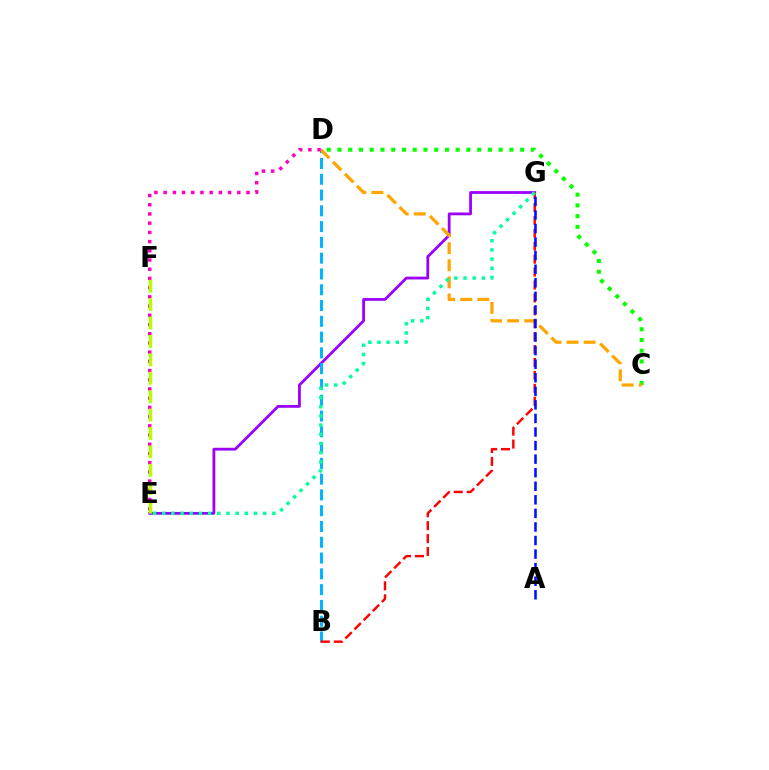{('C', 'D'): [{'color': '#08ff00', 'line_style': 'dotted', 'thickness': 2.92}, {'color': '#ffa500', 'line_style': 'dashed', 'thickness': 2.32}], ('E', 'G'): [{'color': '#9b00ff', 'line_style': 'solid', 'thickness': 2.0}, {'color': '#00ff9d', 'line_style': 'dotted', 'thickness': 2.49}], ('B', 'D'): [{'color': '#00b5ff', 'line_style': 'dashed', 'thickness': 2.14}], ('B', 'G'): [{'color': '#ff0000', 'line_style': 'dashed', 'thickness': 1.75}], ('A', 'G'): [{'color': '#0010ff', 'line_style': 'dashed', 'thickness': 1.84}], ('D', 'E'): [{'color': '#ff00bd', 'line_style': 'dotted', 'thickness': 2.5}], ('E', 'F'): [{'color': '#b3ff00', 'line_style': 'dashed', 'thickness': 2.5}]}